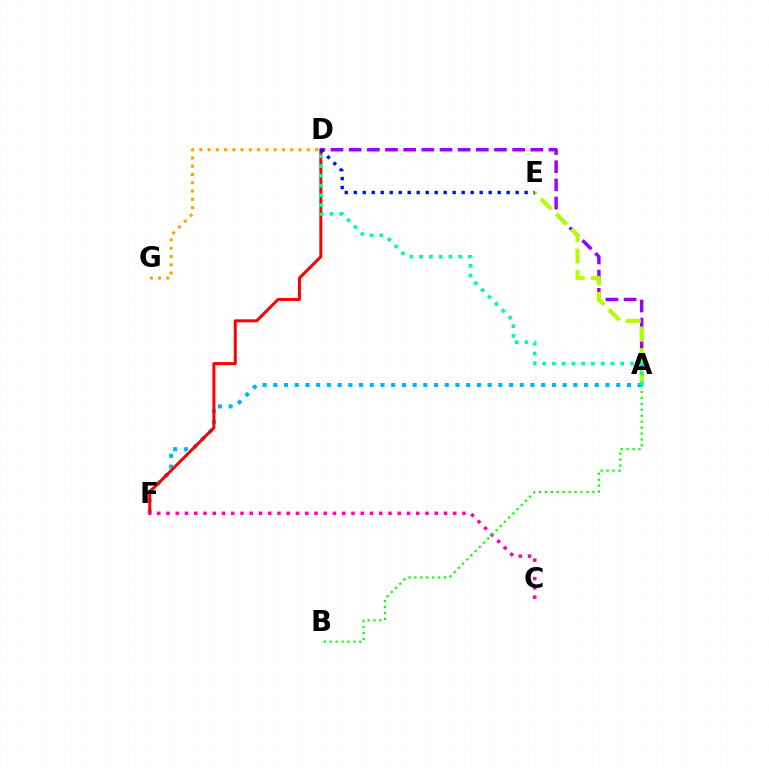{('A', 'F'): [{'color': '#00b5ff', 'line_style': 'dotted', 'thickness': 2.91}], ('D', 'F'): [{'color': '#ff0000', 'line_style': 'solid', 'thickness': 2.16}], ('C', 'F'): [{'color': '#ff00bd', 'line_style': 'dotted', 'thickness': 2.51}], ('A', 'B'): [{'color': '#08ff00', 'line_style': 'dotted', 'thickness': 1.61}], ('A', 'D'): [{'color': '#9b00ff', 'line_style': 'dashed', 'thickness': 2.47}, {'color': '#00ff9d', 'line_style': 'dotted', 'thickness': 2.65}], ('A', 'E'): [{'color': '#b3ff00', 'line_style': 'dashed', 'thickness': 2.94}], ('D', 'G'): [{'color': '#ffa500', 'line_style': 'dotted', 'thickness': 2.25}], ('D', 'E'): [{'color': '#0010ff', 'line_style': 'dotted', 'thickness': 2.44}]}